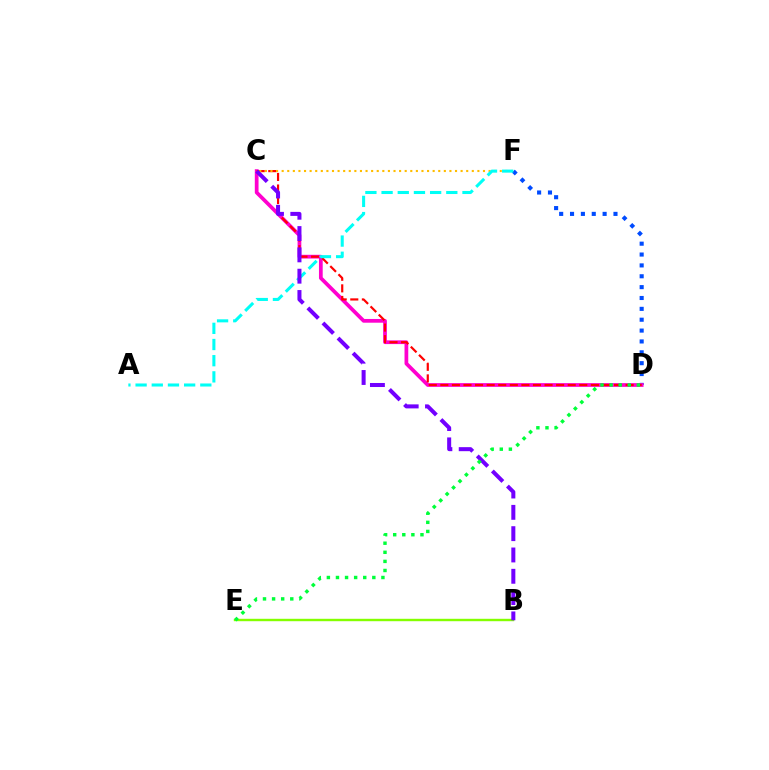{('D', 'F'): [{'color': '#004bff', 'line_style': 'dotted', 'thickness': 2.95}], ('B', 'E'): [{'color': '#84ff00', 'line_style': 'solid', 'thickness': 1.74}], ('C', 'D'): [{'color': '#ff00cf', 'line_style': 'solid', 'thickness': 2.69}, {'color': '#ff0000', 'line_style': 'dashed', 'thickness': 1.57}], ('C', 'F'): [{'color': '#ffbd00', 'line_style': 'dotted', 'thickness': 1.52}], ('A', 'F'): [{'color': '#00fff6', 'line_style': 'dashed', 'thickness': 2.2}], ('B', 'C'): [{'color': '#7200ff', 'line_style': 'dashed', 'thickness': 2.9}], ('D', 'E'): [{'color': '#00ff39', 'line_style': 'dotted', 'thickness': 2.47}]}